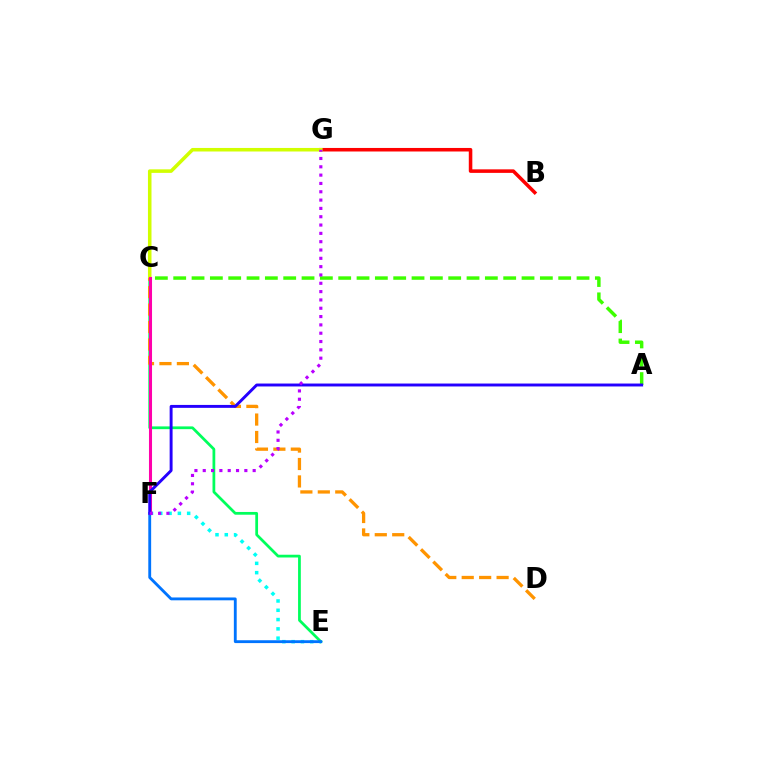{('E', 'F'): [{'color': '#00fff6', 'line_style': 'dotted', 'thickness': 2.53}, {'color': '#0074ff', 'line_style': 'solid', 'thickness': 2.05}], ('C', 'E'): [{'color': '#00ff5c', 'line_style': 'solid', 'thickness': 1.98}], ('B', 'G'): [{'color': '#ff0000', 'line_style': 'solid', 'thickness': 2.55}], ('C', 'G'): [{'color': '#d1ff00', 'line_style': 'solid', 'thickness': 2.55}], ('C', 'D'): [{'color': '#ff9400', 'line_style': 'dashed', 'thickness': 2.37}], ('A', 'C'): [{'color': '#3dff00', 'line_style': 'dashed', 'thickness': 2.49}], ('C', 'F'): [{'color': '#ff00ac', 'line_style': 'solid', 'thickness': 2.2}], ('A', 'F'): [{'color': '#2500ff', 'line_style': 'solid', 'thickness': 2.1}], ('F', 'G'): [{'color': '#b900ff', 'line_style': 'dotted', 'thickness': 2.26}]}